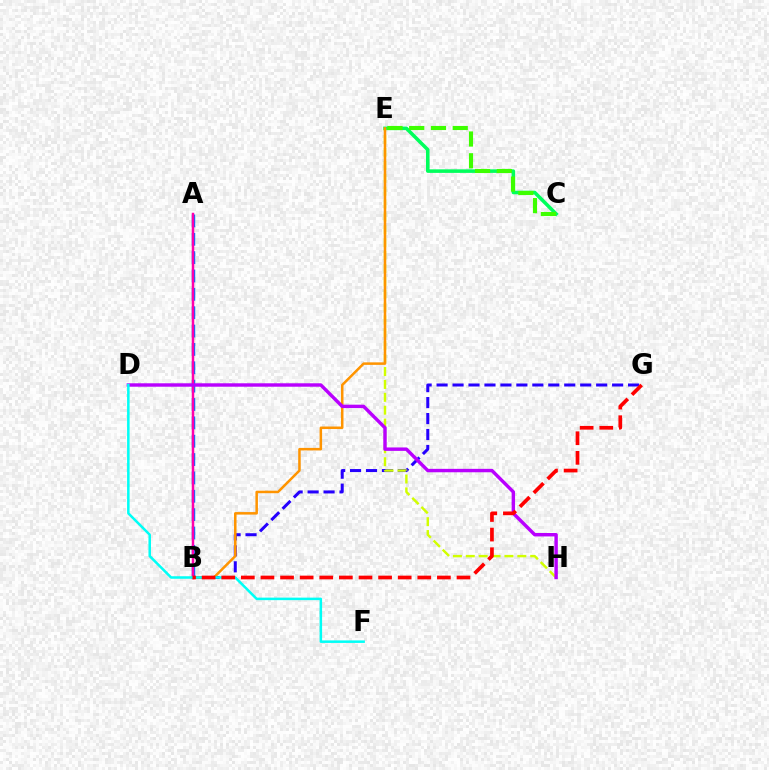{('C', 'E'): [{'color': '#00ff5c', 'line_style': 'solid', 'thickness': 2.56}, {'color': '#3dff00', 'line_style': 'dashed', 'thickness': 2.96}], ('B', 'G'): [{'color': '#2500ff', 'line_style': 'dashed', 'thickness': 2.17}, {'color': '#ff0000', 'line_style': 'dashed', 'thickness': 2.66}], ('A', 'B'): [{'color': '#0074ff', 'line_style': 'dashed', 'thickness': 2.49}, {'color': '#ff00ac', 'line_style': 'solid', 'thickness': 1.79}], ('E', 'H'): [{'color': '#d1ff00', 'line_style': 'dashed', 'thickness': 1.75}], ('B', 'E'): [{'color': '#ff9400', 'line_style': 'solid', 'thickness': 1.81}], ('D', 'H'): [{'color': '#b900ff', 'line_style': 'solid', 'thickness': 2.47}], ('D', 'F'): [{'color': '#00fff6', 'line_style': 'solid', 'thickness': 1.81}]}